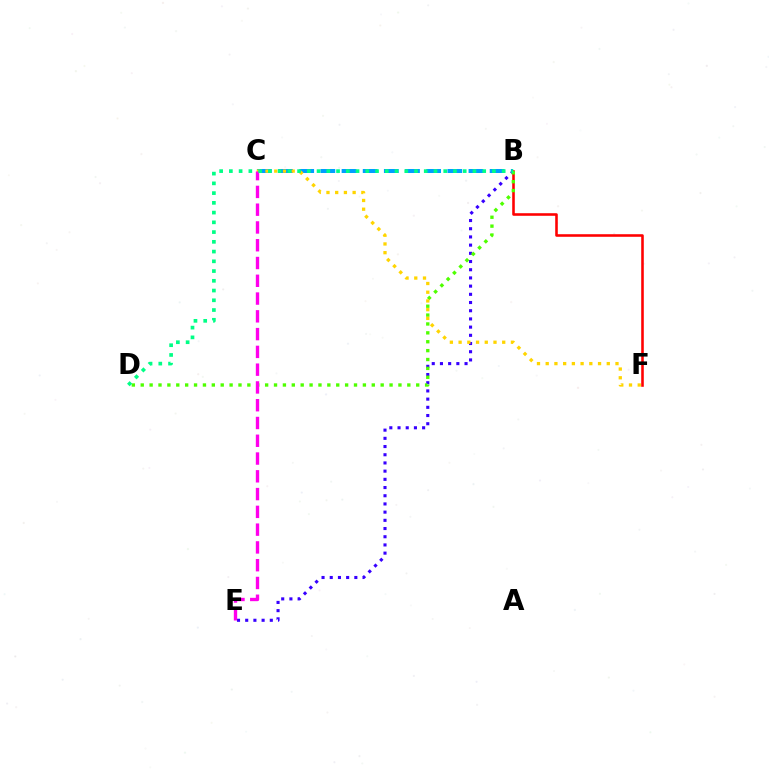{('B', 'E'): [{'color': '#3700ff', 'line_style': 'dotted', 'thickness': 2.23}], ('B', 'F'): [{'color': '#ff0000', 'line_style': 'solid', 'thickness': 1.86}], ('B', 'C'): [{'color': '#009eff', 'line_style': 'dashed', 'thickness': 2.87}], ('B', 'D'): [{'color': '#4fff00', 'line_style': 'dotted', 'thickness': 2.41}, {'color': '#00ff86', 'line_style': 'dotted', 'thickness': 2.65}], ('C', 'F'): [{'color': '#ffd500', 'line_style': 'dotted', 'thickness': 2.37}], ('C', 'E'): [{'color': '#ff00ed', 'line_style': 'dashed', 'thickness': 2.41}]}